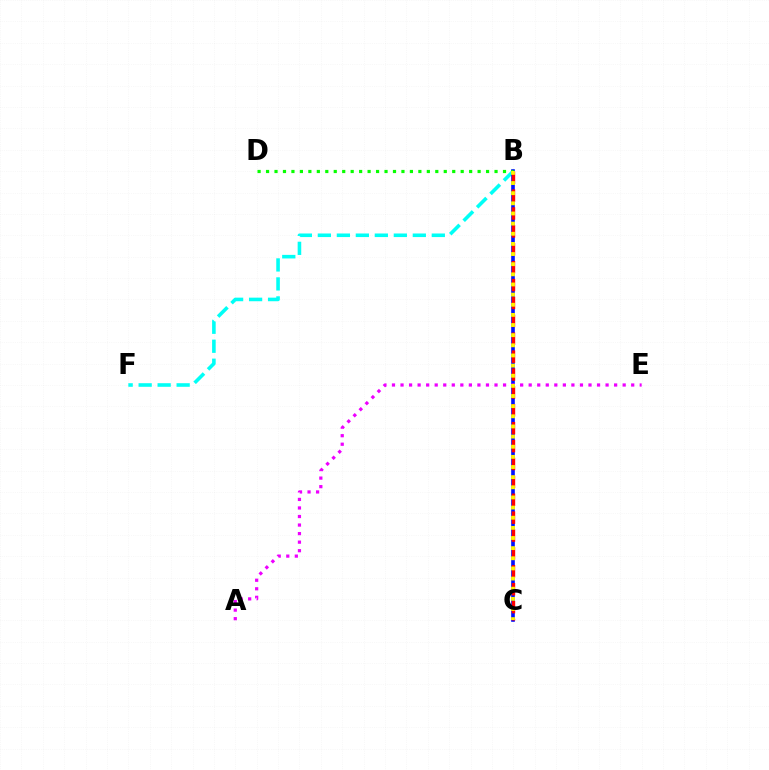{('B', 'F'): [{'color': '#00fff6', 'line_style': 'dashed', 'thickness': 2.58}], ('B', 'C'): [{'color': '#0010ff', 'line_style': 'solid', 'thickness': 2.61}, {'color': '#ff0000', 'line_style': 'dashed', 'thickness': 2.43}, {'color': '#fcf500', 'line_style': 'dotted', 'thickness': 2.76}], ('A', 'E'): [{'color': '#ee00ff', 'line_style': 'dotted', 'thickness': 2.32}], ('B', 'D'): [{'color': '#08ff00', 'line_style': 'dotted', 'thickness': 2.3}]}